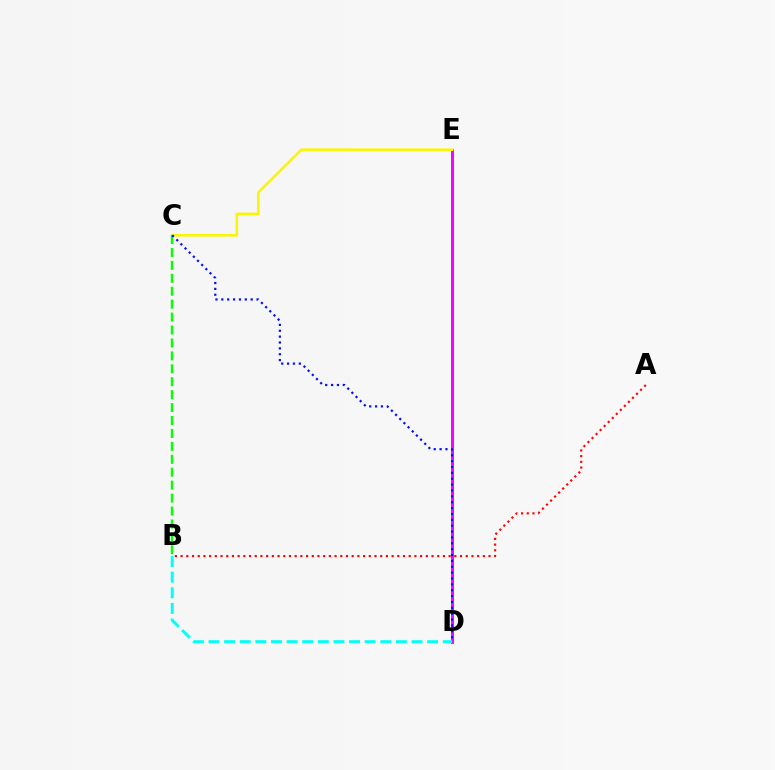{('D', 'E'): [{'color': '#ee00ff', 'line_style': 'solid', 'thickness': 2.07}], ('C', 'E'): [{'color': '#fcf500', 'line_style': 'solid', 'thickness': 1.85}], ('B', 'D'): [{'color': '#00fff6', 'line_style': 'dashed', 'thickness': 2.12}], ('A', 'B'): [{'color': '#ff0000', 'line_style': 'dotted', 'thickness': 1.55}], ('B', 'C'): [{'color': '#08ff00', 'line_style': 'dashed', 'thickness': 1.76}], ('C', 'D'): [{'color': '#0010ff', 'line_style': 'dotted', 'thickness': 1.59}]}